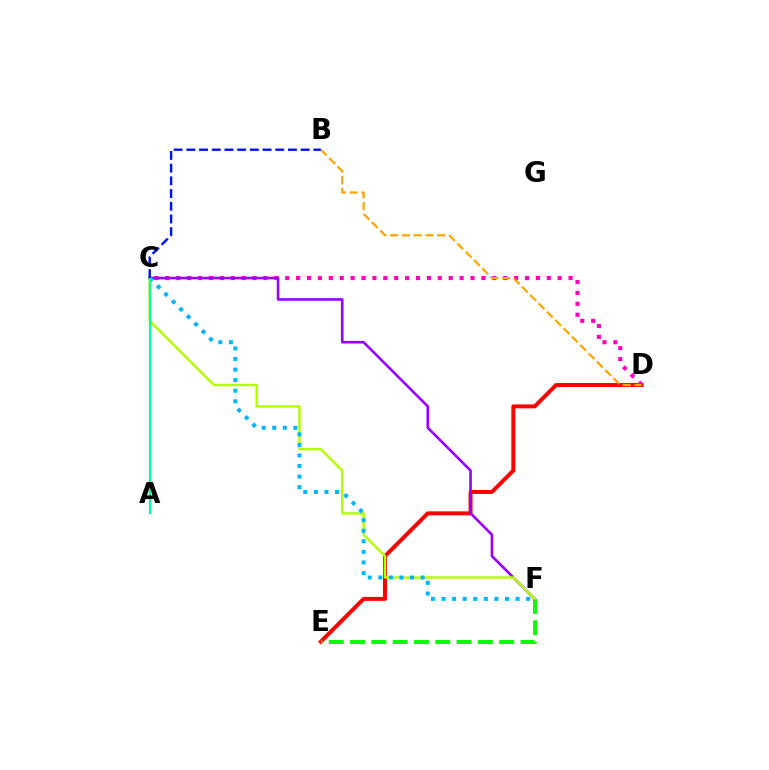{('D', 'E'): [{'color': '#ff0000', 'line_style': 'solid', 'thickness': 2.86}], ('C', 'D'): [{'color': '#ff00bd', 'line_style': 'dotted', 'thickness': 2.96}], ('E', 'F'): [{'color': '#08ff00', 'line_style': 'dashed', 'thickness': 2.89}], ('C', 'F'): [{'color': '#9b00ff', 'line_style': 'solid', 'thickness': 1.88}, {'color': '#b3ff00', 'line_style': 'solid', 'thickness': 1.76}, {'color': '#00b5ff', 'line_style': 'dotted', 'thickness': 2.87}], ('B', 'D'): [{'color': '#ffa500', 'line_style': 'dashed', 'thickness': 1.6}], ('A', 'C'): [{'color': '#00ff9d', 'line_style': 'solid', 'thickness': 1.67}], ('B', 'C'): [{'color': '#0010ff', 'line_style': 'dashed', 'thickness': 1.73}]}